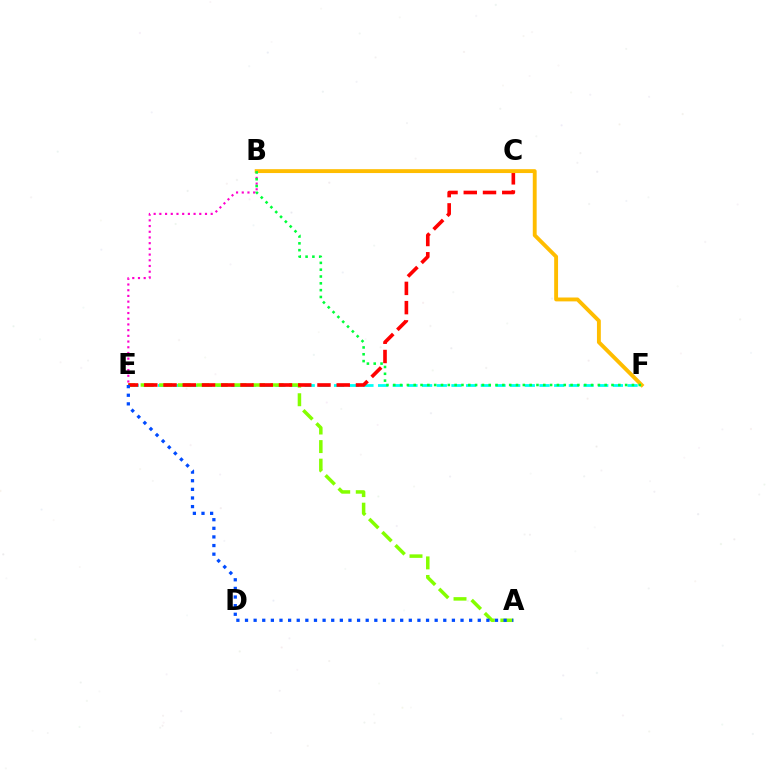{('E', 'F'): [{'color': '#00fff6', 'line_style': 'dashed', 'thickness': 1.99}], ('B', 'E'): [{'color': '#ff00cf', 'line_style': 'dotted', 'thickness': 1.55}], ('A', 'E'): [{'color': '#84ff00', 'line_style': 'dashed', 'thickness': 2.52}, {'color': '#004bff', 'line_style': 'dotted', 'thickness': 2.34}], ('B', 'C'): [{'color': '#7200ff', 'line_style': 'dashed', 'thickness': 1.86}], ('C', 'E'): [{'color': '#ff0000', 'line_style': 'dashed', 'thickness': 2.61}], ('B', 'F'): [{'color': '#ffbd00', 'line_style': 'solid', 'thickness': 2.79}, {'color': '#00ff39', 'line_style': 'dotted', 'thickness': 1.85}]}